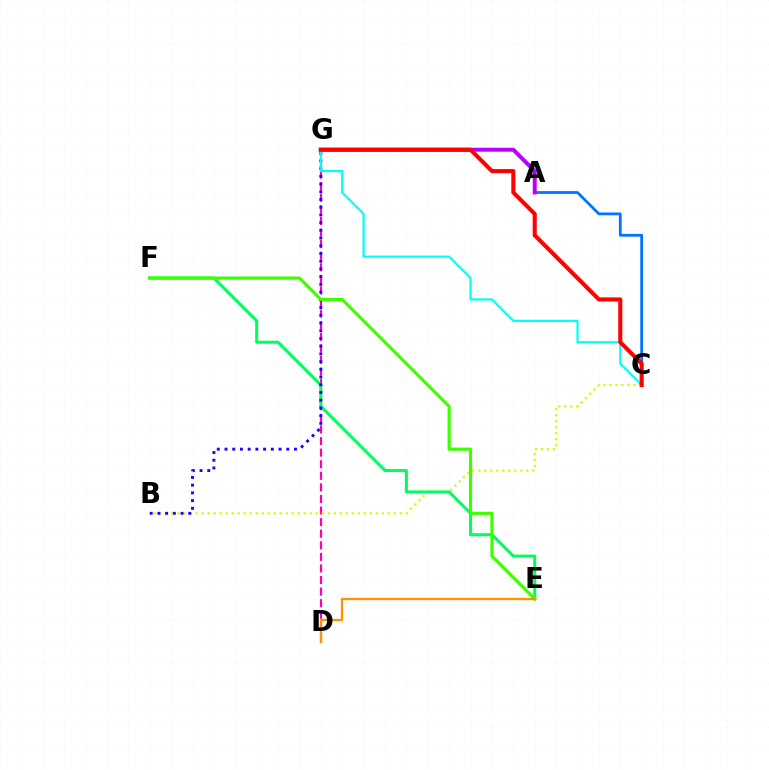{('A', 'C'): [{'color': '#0074ff', 'line_style': 'solid', 'thickness': 2.01}], ('D', 'G'): [{'color': '#ff00ac', 'line_style': 'dashed', 'thickness': 1.57}], ('B', 'C'): [{'color': '#d1ff00', 'line_style': 'dotted', 'thickness': 1.63}], ('E', 'F'): [{'color': '#00ff5c', 'line_style': 'solid', 'thickness': 2.19}, {'color': '#3dff00', 'line_style': 'solid', 'thickness': 2.27}], ('A', 'G'): [{'color': '#b900ff', 'line_style': 'solid', 'thickness': 2.83}], ('B', 'G'): [{'color': '#2500ff', 'line_style': 'dotted', 'thickness': 2.1}], ('C', 'G'): [{'color': '#00fff6', 'line_style': 'solid', 'thickness': 1.58}, {'color': '#ff0000', 'line_style': 'solid', 'thickness': 2.94}], ('D', 'E'): [{'color': '#ff9400', 'line_style': 'solid', 'thickness': 1.67}]}